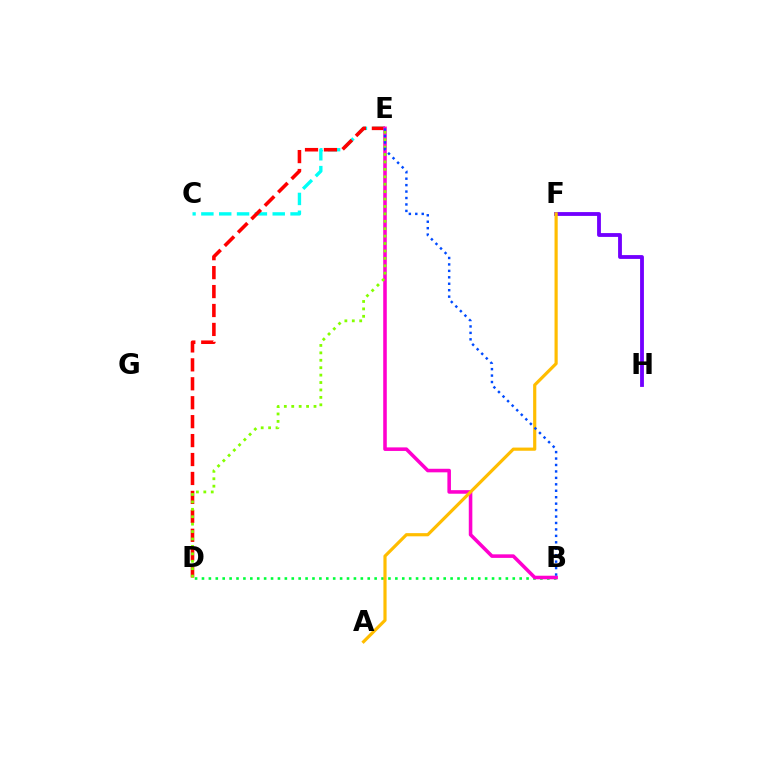{('C', 'E'): [{'color': '#00fff6', 'line_style': 'dashed', 'thickness': 2.42}], ('B', 'D'): [{'color': '#00ff39', 'line_style': 'dotted', 'thickness': 1.88}], ('D', 'E'): [{'color': '#ff0000', 'line_style': 'dashed', 'thickness': 2.57}, {'color': '#84ff00', 'line_style': 'dotted', 'thickness': 2.02}], ('B', 'E'): [{'color': '#ff00cf', 'line_style': 'solid', 'thickness': 2.56}, {'color': '#004bff', 'line_style': 'dotted', 'thickness': 1.75}], ('F', 'H'): [{'color': '#7200ff', 'line_style': 'solid', 'thickness': 2.75}], ('A', 'F'): [{'color': '#ffbd00', 'line_style': 'solid', 'thickness': 2.29}]}